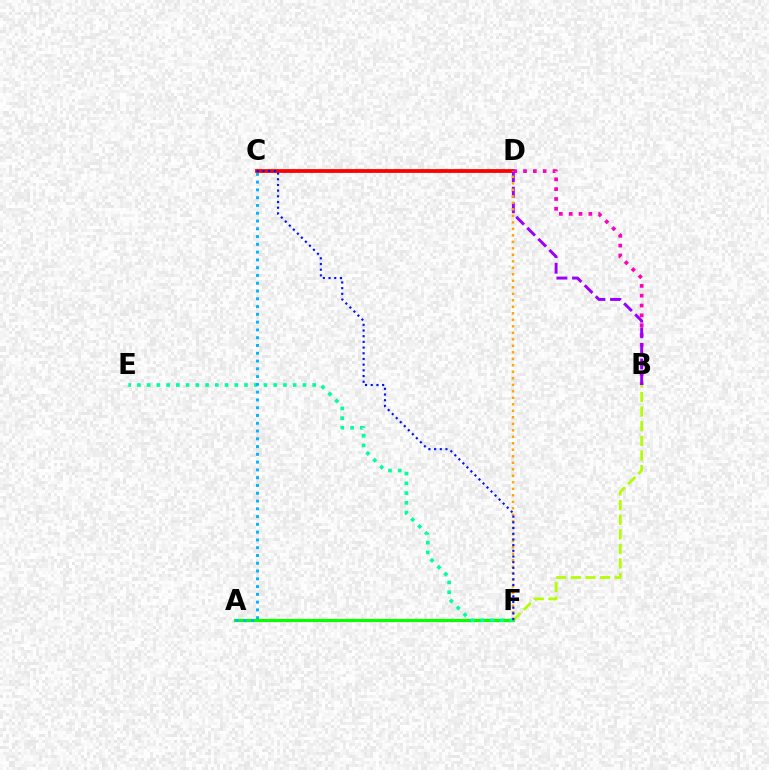{('C', 'D'): [{'color': '#ff0000', 'line_style': 'solid', 'thickness': 2.72}], ('A', 'F'): [{'color': '#08ff00', 'line_style': 'solid', 'thickness': 2.27}], ('B', 'F'): [{'color': '#b3ff00', 'line_style': 'dashed', 'thickness': 1.98}], ('B', 'D'): [{'color': '#ff00bd', 'line_style': 'dotted', 'thickness': 2.67}, {'color': '#9b00ff', 'line_style': 'dashed', 'thickness': 2.12}], ('E', 'F'): [{'color': '#00ff9d', 'line_style': 'dotted', 'thickness': 2.65}], ('A', 'C'): [{'color': '#00b5ff', 'line_style': 'dotted', 'thickness': 2.11}], ('D', 'F'): [{'color': '#ffa500', 'line_style': 'dotted', 'thickness': 1.77}], ('C', 'F'): [{'color': '#0010ff', 'line_style': 'dotted', 'thickness': 1.55}]}